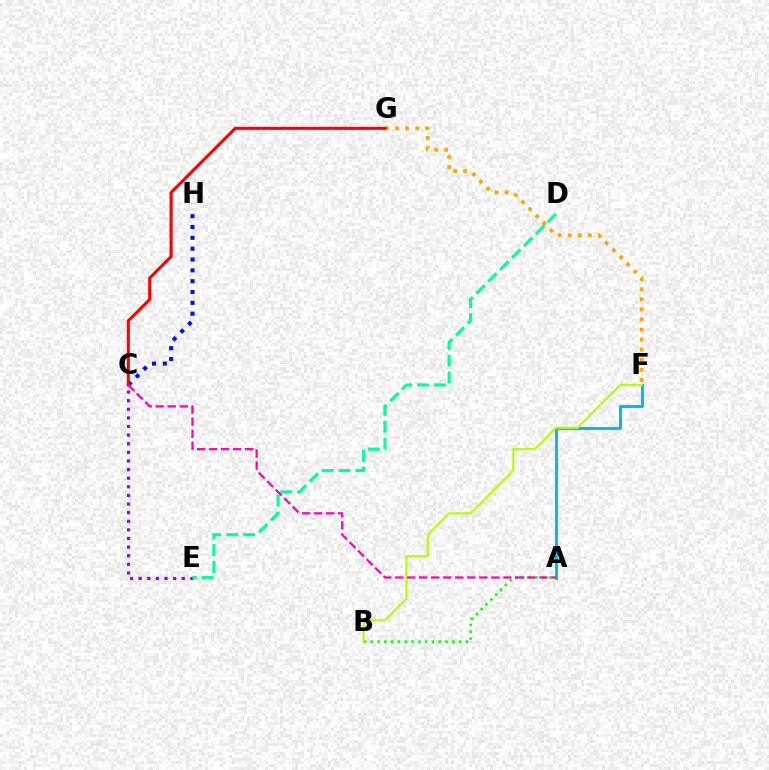{('C', 'E'): [{'color': '#9b00ff', 'line_style': 'dotted', 'thickness': 2.34}], ('A', 'B'): [{'color': '#08ff00', 'line_style': 'dotted', 'thickness': 1.85}], ('F', 'G'): [{'color': '#ffa500', 'line_style': 'dotted', 'thickness': 2.74}], ('A', 'F'): [{'color': '#00b5ff', 'line_style': 'solid', 'thickness': 2.09}], ('C', 'H'): [{'color': '#0010ff', 'line_style': 'dotted', 'thickness': 2.94}], ('C', 'G'): [{'color': '#ff0000', 'line_style': 'solid', 'thickness': 2.22}], ('B', 'F'): [{'color': '#b3ff00', 'line_style': 'solid', 'thickness': 1.53}], ('D', 'E'): [{'color': '#00ff9d', 'line_style': 'dashed', 'thickness': 2.29}], ('A', 'C'): [{'color': '#ff00bd', 'line_style': 'dashed', 'thickness': 1.63}]}